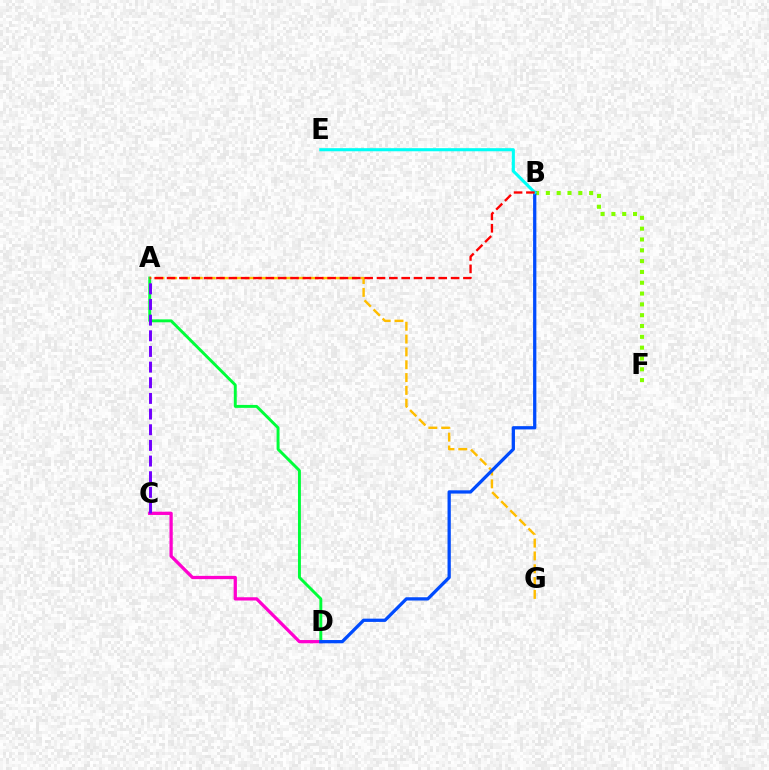{('B', 'F'): [{'color': '#84ff00', 'line_style': 'dotted', 'thickness': 2.94}], ('C', 'D'): [{'color': '#ff00cf', 'line_style': 'solid', 'thickness': 2.35}], ('A', 'D'): [{'color': '#00ff39', 'line_style': 'solid', 'thickness': 2.1}], ('A', 'G'): [{'color': '#ffbd00', 'line_style': 'dashed', 'thickness': 1.74}], ('A', 'C'): [{'color': '#7200ff', 'line_style': 'dashed', 'thickness': 2.13}], ('B', 'D'): [{'color': '#004bff', 'line_style': 'solid', 'thickness': 2.35}], ('B', 'E'): [{'color': '#00fff6', 'line_style': 'solid', 'thickness': 2.23}], ('A', 'B'): [{'color': '#ff0000', 'line_style': 'dashed', 'thickness': 1.68}]}